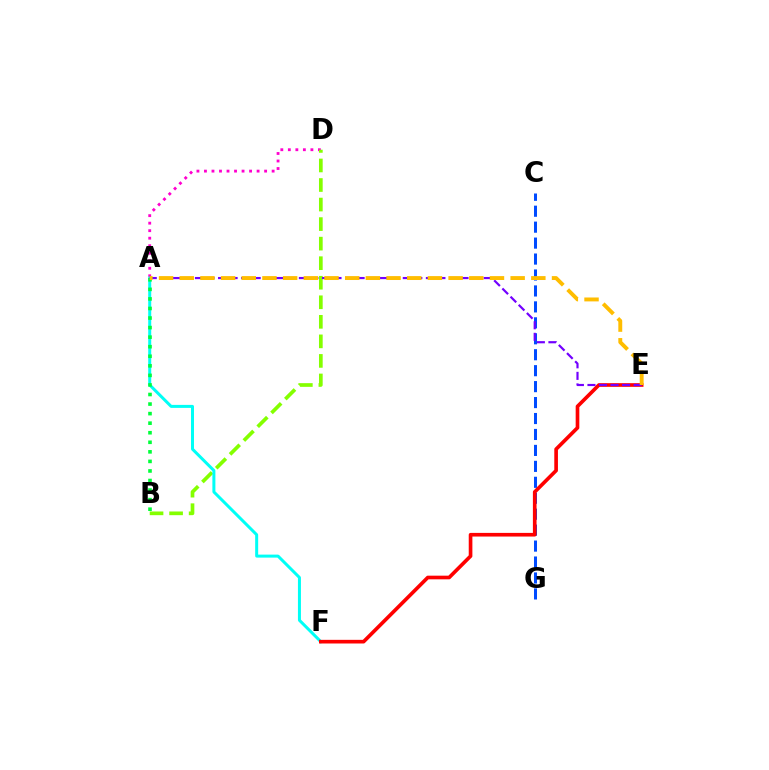{('C', 'G'): [{'color': '#004bff', 'line_style': 'dashed', 'thickness': 2.17}], ('A', 'D'): [{'color': '#ff00cf', 'line_style': 'dotted', 'thickness': 2.04}], ('B', 'D'): [{'color': '#84ff00', 'line_style': 'dashed', 'thickness': 2.66}], ('A', 'F'): [{'color': '#00fff6', 'line_style': 'solid', 'thickness': 2.16}], ('A', 'B'): [{'color': '#00ff39', 'line_style': 'dotted', 'thickness': 2.6}], ('E', 'F'): [{'color': '#ff0000', 'line_style': 'solid', 'thickness': 2.63}], ('A', 'E'): [{'color': '#7200ff', 'line_style': 'dashed', 'thickness': 1.57}, {'color': '#ffbd00', 'line_style': 'dashed', 'thickness': 2.81}]}